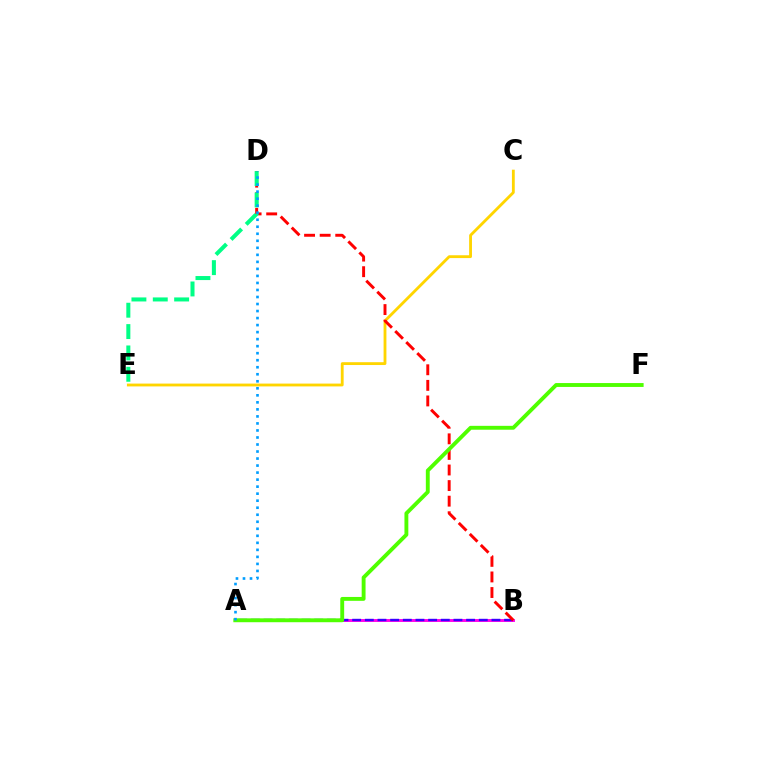{('C', 'E'): [{'color': '#ffd500', 'line_style': 'solid', 'thickness': 2.04}], ('A', 'B'): [{'color': '#ff00ed', 'line_style': 'solid', 'thickness': 2.1}, {'color': '#3700ff', 'line_style': 'dashed', 'thickness': 1.72}], ('B', 'D'): [{'color': '#ff0000', 'line_style': 'dashed', 'thickness': 2.12}], ('D', 'E'): [{'color': '#00ff86', 'line_style': 'dashed', 'thickness': 2.9}], ('A', 'F'): [{'color': '#4fff00', 'line_style': 'solid', 'thickness': 2.79}], ('A', 'D'): [{'color': '#009eff', 'line_style': 'dotted', 'thickness': 1.91}]}